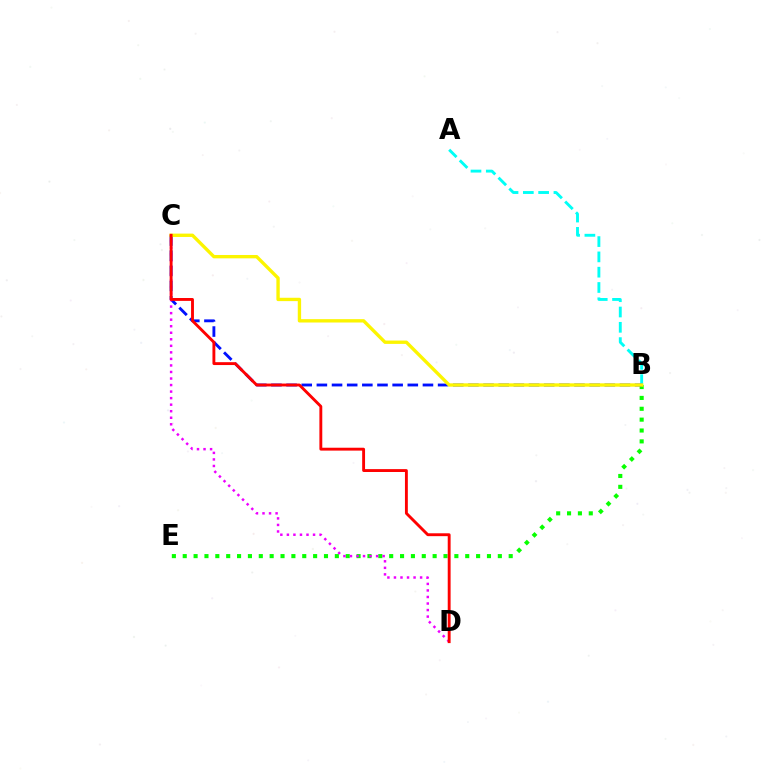{('A', 'B'): [{'color': '#00fff6', 'line_style': 'dashed', 'thickness': 2.08}], ('B', 'E'): [{'color': '#08ff00', 'line_style': 'dotted', 'thickness': 2.95}], ('B', 'C'): [{'color': '#0010ff', 'line_style': 'dashed', 'thickness': 2.06}, {'color': '#fcf500', 'line_style': 'solid', 'thickness': 2.41}], ('C', 'D'): [{'color': '#ee00ff', 'line_style': 'dotted', 'thickness': 1.78}, {'color': '#ff0000', 'line_style': 'solid', 'thickness': 2.07}]}